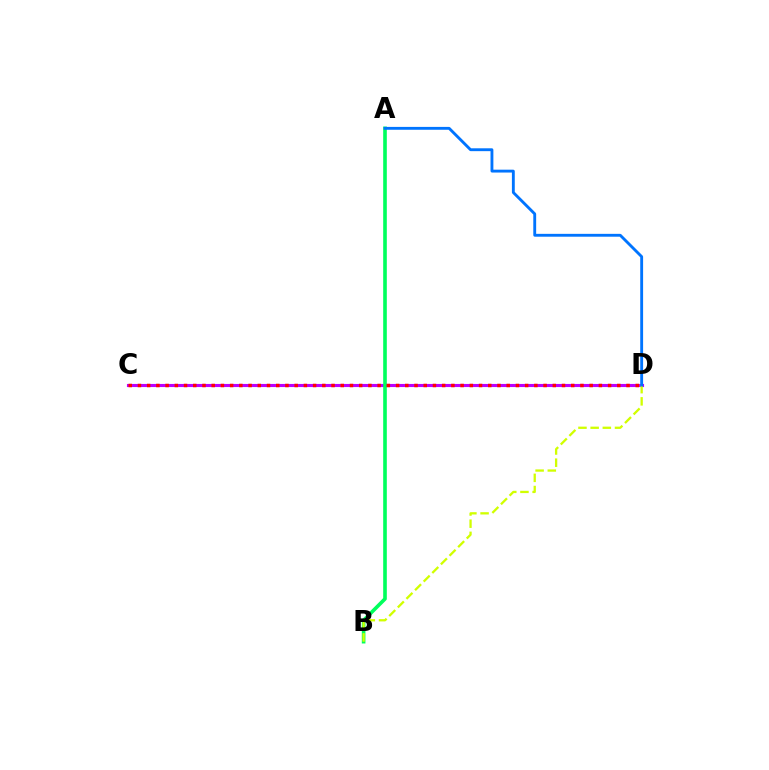{('C', 'D'): [{'color': '#b900ff', 'line_style': 'solid', 'thickness': 2.24}, {'color': '#ff0000', 'line_style': 'dotted', 'thickness': 2.5}], ('A', 'B'): [{'color': '#00ff5c', 'line_style': 'solid', 'thickness': 2.61}], ('B', 'D'): [{'color': '#d1ff00', 'line_style': 'dashed', 'thickness': 1.66}], ('A', 'D'): [{'color': '#0074ff', 'line_style': 'solid', 'thickness': 2.06}]}